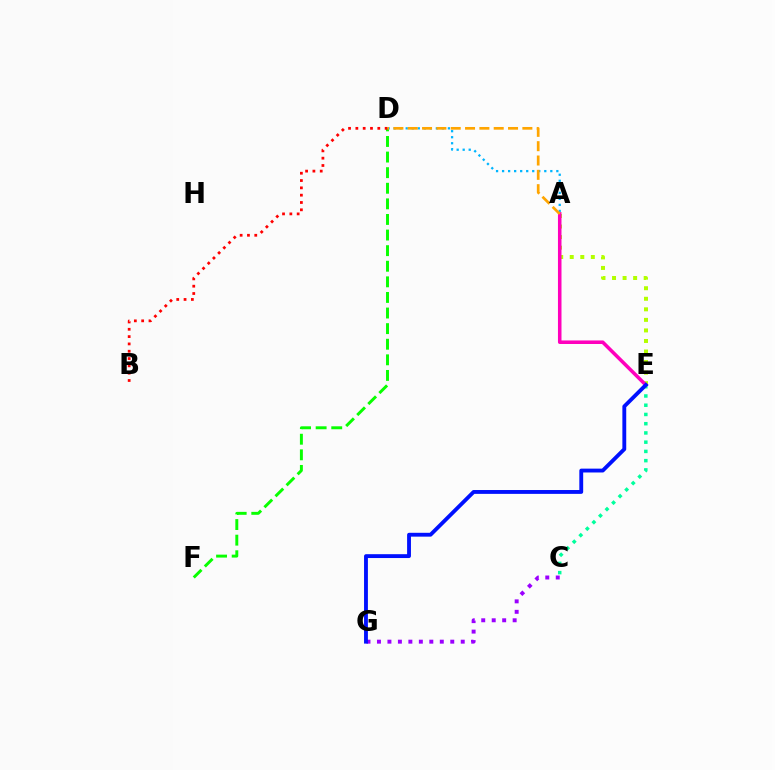{('A', 'D'): [{'color': '#00b5ff', 'line_style': 'dotted', 'thickness': 1.64}, {'color': '#ffa500', 'line_style': 'dashed', 'thickness': 1.95}], ('C', 'E'): [{'color': '#00ff9d', 'line_style': 'dotted', 'thickness': 2.51}], ('D', 'F'): [{'color': '#08ff00', 'line_style': 'dashed', 'thickness': 2.12}], ('C', 'G'): [{'color': '#9b00ff', 'line_style': 'dotted', 'thickness': 2.85}], ('B', 'D'): [{'color': '#ff0000', 'line_style': 'dotted', 'thickness': 1.99}], ('A', 'E'): [{'color': '#b3ff00', 'line_style': 'dotted', 'thickness': 2.87}, {'color': '#ff00bd', 'line_style': 'solid', 'thickness': 2.55}], ('E', 'G'): [{'color': '#0010ff', 'line_style': 'solid', 'thickness': 2.77}]}